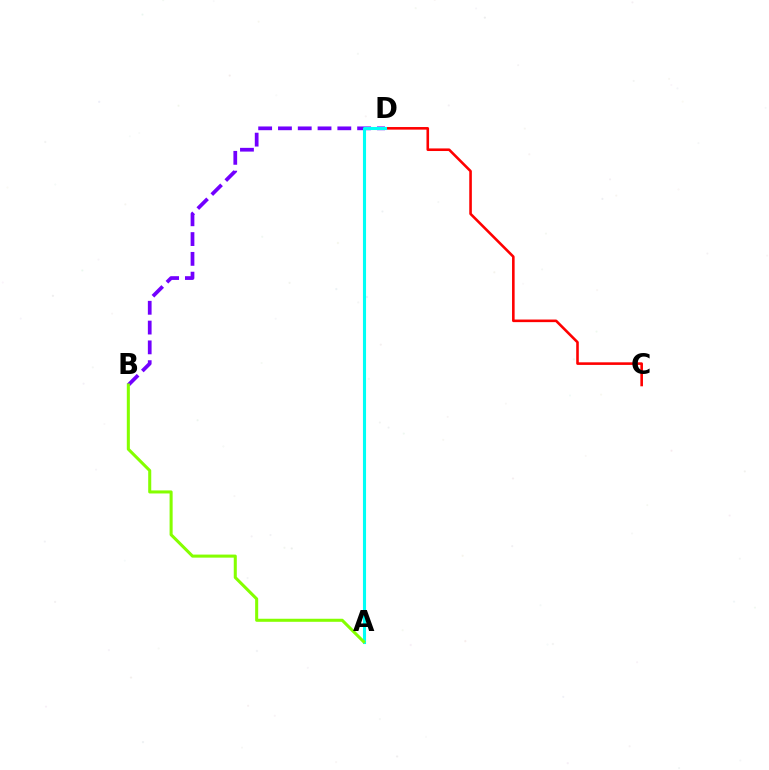{('B', 'D'): [{'color': '#7200ff', 'line_style': 'dashed', 'thickness': 2.69}], ('C', 'D'): [{'color': '#ff0000', 'line_style': 'solid', 'thickness': 1.87}], ('A', 'D'): [{'color': '#00fff6', 'line_style': 'solid', 'thickness': 2.23}], ('A', 'B'): [{'color': '#84ff00', 'line_style': 'solid', 'thickness': 2.19}]}